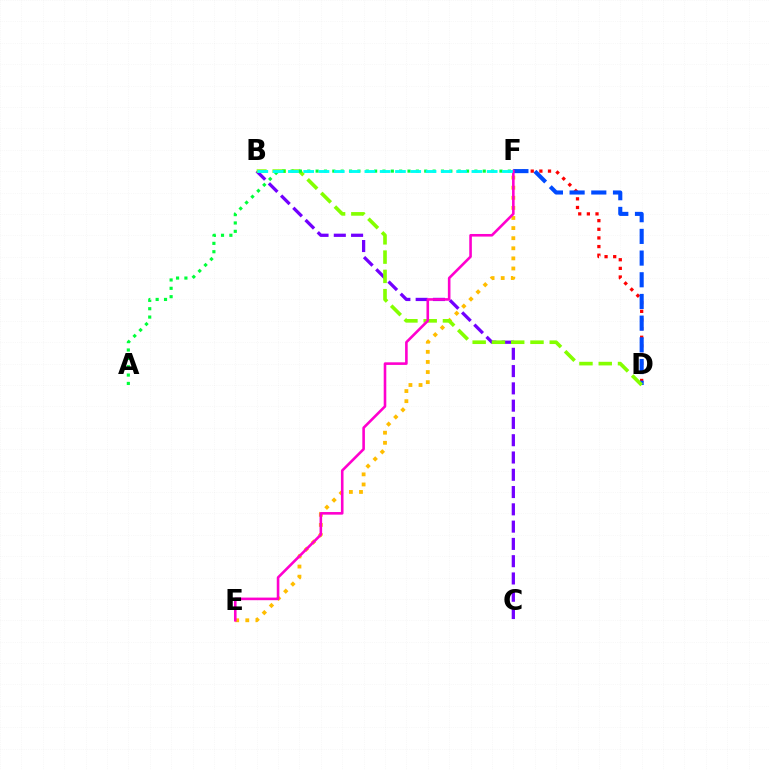{('D', 'F'): [{'color': '#ff0000', 'line_style': 'dotted', 'thickness': 2.35}, {'color': '#004bff', 'line_style': 'dashed', 'thickness': 2.95}], ('E', 'F'): [{'color': '#ffbd00', 'line_style': 'dotted', 'thickness': 2.74}, {'color': '#ff00cf', 'line_style': 'solid', 'thickness': 1.88}], ('B', 'C'): [{'color': '#7200ff', 'line_style': 'dashed', 'thickness': 2.35}], ('B', 'D'): [{'color': '#84ff00', 'line_style': 'dashed', 'thickness': 2.62}], ('A', 'F'): [{'color': '#00ff39', 'line_style': 'dotted', 'thickness': 2.27}], ('B', 'F'): [{'color': '#00fff6', 'line_style': 'dashed', 'thickness': 2.08}]}